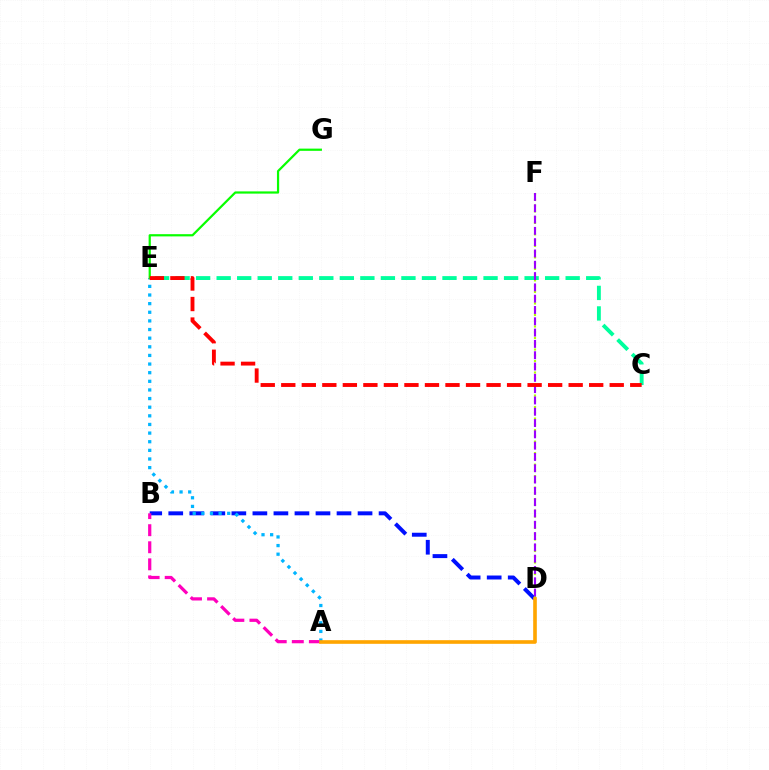{('C', 'E'): [{'color': '#00ff9d', 'line_style': 'dashed', 'thickness': 2.79}, {'color': '#ff0000', 'line_style': 'dashed', 'thickness': 2.79}], ('B', 'D'): [{'color': '#0010ff', 'line_style': 'dashed', 'thickness': 2.86}], ('D', 'F'): [{'color': '#b3ff00', 'line_style': 'dotted', 'thickness': 1.56}, {'color': '#9b00ff', 'line_style': 'dashed', 'thickness': 1.54}], ('A', 'B'): [{'color': '#ff00bd', 'line_style': 'dashed', 'thickness': 2.32}], ('A', 'E'): [{'color': '#00b5ff', 'line_style': 'dotted', 'thickness': 2.34}], ('E', 'G'): [{'color': '#08ff00', 'line_style': 'solid', 'thickness': 1.6}], ('A', 'D'): [{'color': '#ffa500', 'line_style': 'solid', 'thickness': 2.62}]}